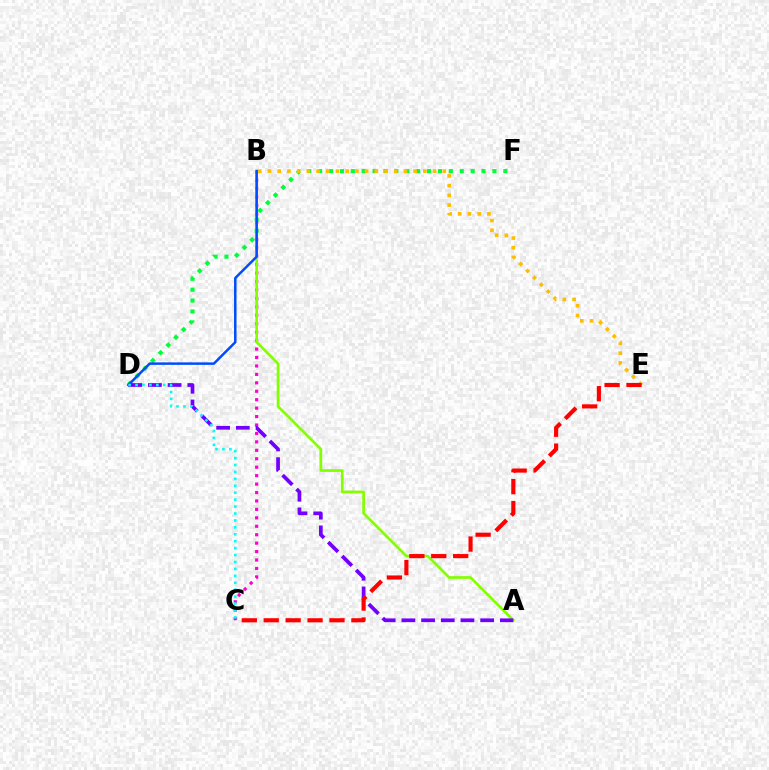{('B', 'C'): [{'color': '#ff00cf', 'line_style': 'dotted', 'thickness': 2.29}], ('D', 'F'): [{'color': '#00ff39', 'line_style': 'dotted', 'thickness': 2.96}], ('B', 'E'): [{'color': '#ffbd00', 'line_style': 'dotted', 'thickness': 2.64}], ('A', 'B'): [{'color': '#84ff00', 'line_style': 'solid', 'thickness': 1.96}], ('B', 'D'): [{'color': '#004bff', 'line_style': 'solid', 'thickness': 1.79}], ('A', 'D'): [{'color': '#7200ff', 'line_style': 'dashed', 'thickness': 2.68}], ('C', 'D'): [{'color': '#00fff6', 'line_style': 'dotted', 'thickness': 1.88}], ('C', 'E'): [{'color': '#ff0000', 'line_style': 'dashed', 'thickness': 2.98}]}